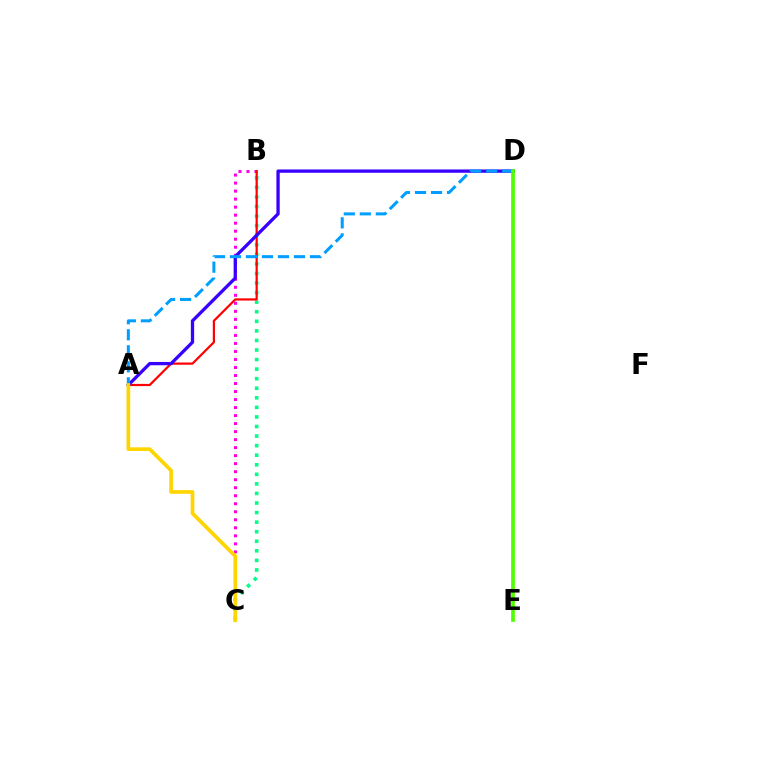{('B', 'C'): [{'color': '#ff00ed', 'line_style': 'dotted', 'thickness': 2.18}, {'color': '#00ff86', 'line_style': 'dotted', 'thickness': 2.6}], ('A', 'B'): [{'color': '#ff0000', 'line_style': 'solid', 'thickness': 1.59}], ('A', 'D'): [{'color': '#3700ff', 'line_style': 'solid', 'thickness': 2.37}, {'color': '#009eff', 'line_style': 'dashed', 'thickness': 2.18}], ('D', 'E'): [{'color': '#4fff00', 'line_style': 'solid', 'thickness': 2.66}], ('A', 'C'): [{'color': '#ffd500', 'line_style': 'solid', 'thickness': 2.66}]}